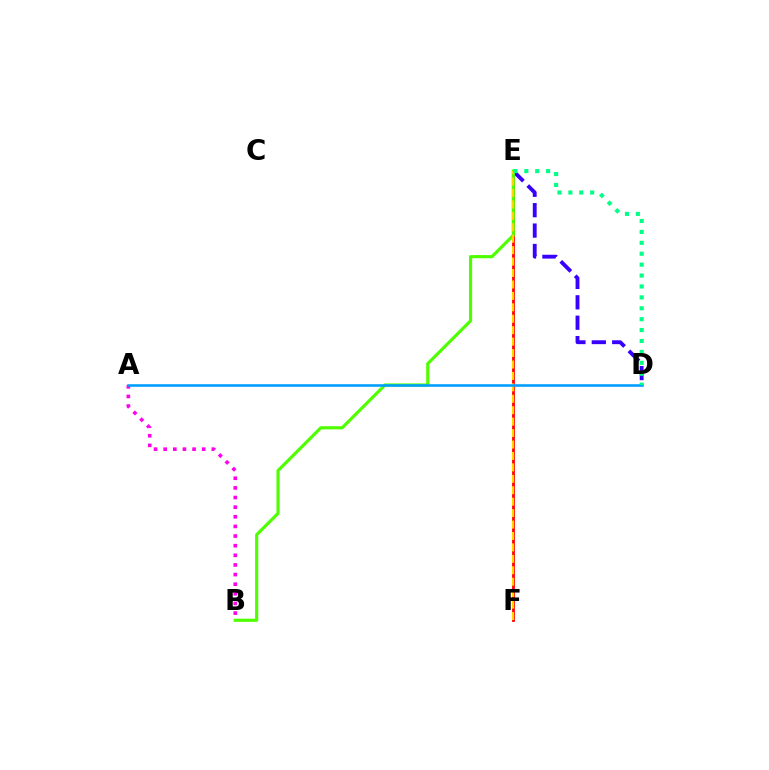{('D', 'E'): [{'color': '#3700ff', 'line_style': 'dashed', 'thickness': 2.77}, {'color': '#00ff86', 'line_style': 'dotted', 'thickness': 2.96}], ('E', 'F'): [{'color': '#ff0000', 'line_style': 'solid', 'thickness': 2.0}, {'color': '#ffd500', 'line_style': 'dashed', 'thickness': 1.55}], ('B', 'E'): [{'color': '#4fff00', 'line_style': 'solid', 'thickness': 2.28}], ('A', 'B'): [{'color': '#ff00ed', 'line_style': 'dotted', 'thickness': 2.62}], ('A', 'D'): [{'color': '#009eff', 'line_style': 'solid', 'thickness': 1.86}]}